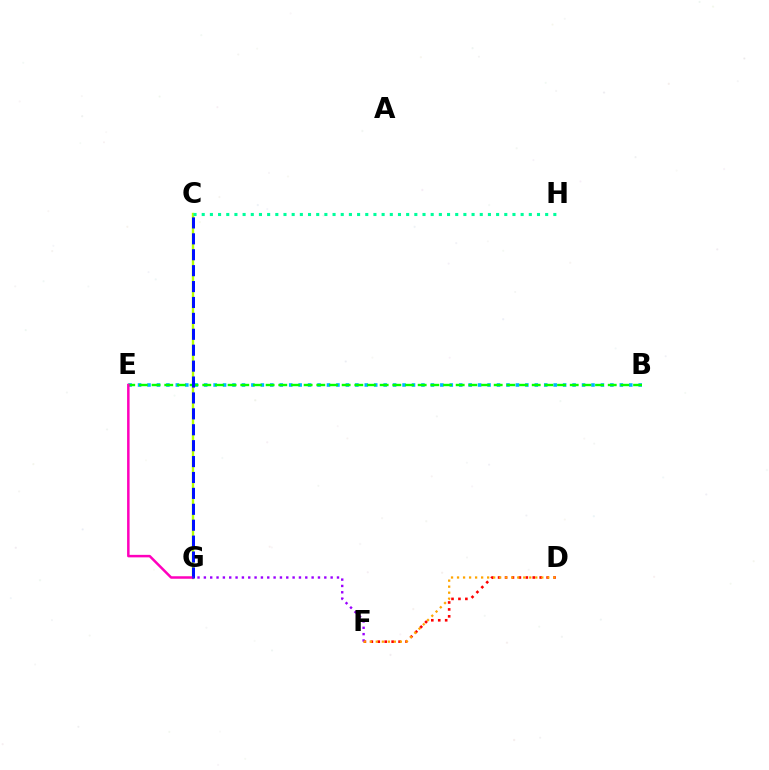{('C', 'G'): [{'color': '#b3ff00', 'line_style': 'solid', 'thickness': 1.71}, {'color': '#0010ff', 'line_style': 'dashed', 'thickness': 2.16}], ('B', 'E'): [{'color': '#00b5ff', 'line_style': 'dotted', 'thickness': 2.57}, {'color': '#08ff00', 'line_style': 'dashed', 'thickness': 1.72}], ('E', 'G'): [{'color': '#ff00bd', 'line_style': 'solid', 'thickness': 1.8}], ('D', 'F'): [{'color': '#ff0000', 'line_style': 'dotted', 'thickness': 1.88}, {'color': '#ffa500', 'line_style': 'dotted', 'thickness': 1.64}], ('C', 'H'): [{'color': '#00ff9d', 'line_style': 'dotted', 'thickness': 2.22}], ('F', 'G'): [{'color': '#9b00ff', 'line_style': 'dotted', 'thickness': 1.72}]}